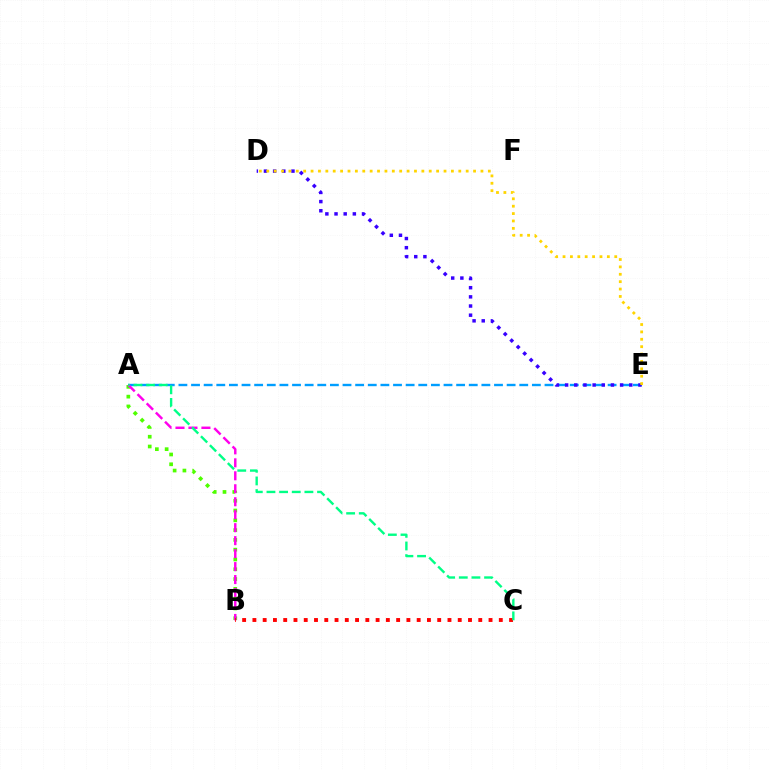{('A', 'B'): [{'color': '#4fff00', 'line_style': 'dotted', 'thickness': 2.66}, {'color': '#ff00ed', 'line_style': 'dashed', 'thickness': 1.76}], ('A', 'E'): [{'color': '#009eff', 'line_style': 'dashed', 'thickness': 1.71}], ('D', 'E'): [{'color': '#3700ff', 'line_style': 'dotted', 'thickness': 2.49}, {'color': '#ffd500', 'line_style': 'dotted', 'thickness': 2.01}], ('B', 'C'): [{'color': '#ff0000', 'line_style': 'dotted', 'thickness': 2.79}], ('A', 'C'): [{'color': '#00ff86', 'line_style': 'dashed', 'thickness': 1.72}]}